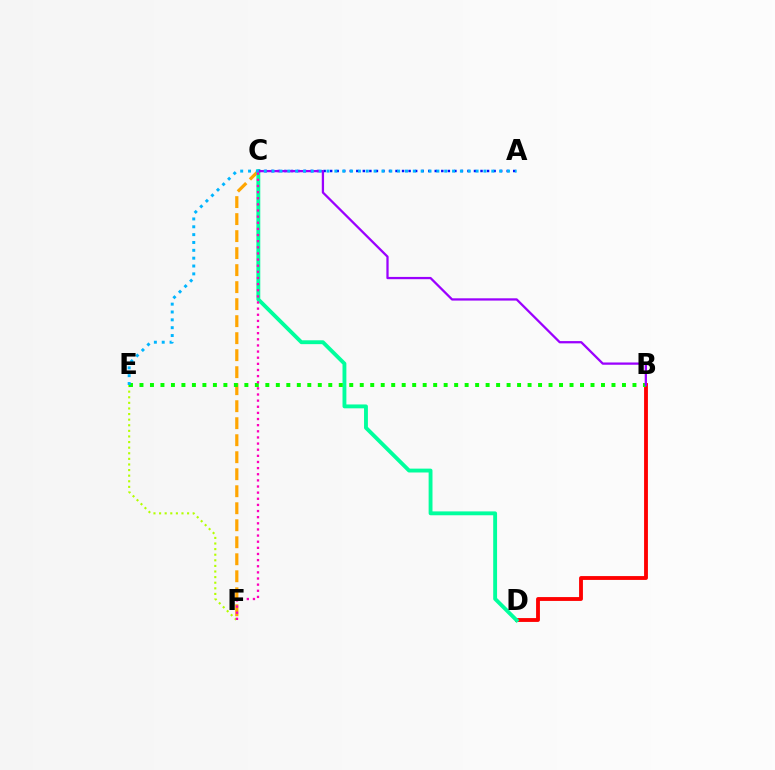{('E', 'F'): [{'color': '#b3ff00', 'line_style': 'dotted', 'thickness': 1.52}], ('C', 'F'): [{'color': '#ffa500', 'line_style': 'dashed', 'thickness': 2.31}, {'color': '#ff00bd', 'line_style': 'dotted', 'thickness': 1.67}], ('B', 'D'): [{'color': '#ff0000', 'line_style': 'solid', 'thickness': 2.77}], ('C', 'D'): [{'color': '#00ff9d', 'line_style': 'solid', 'thickness': 2.78}], ('B', 'E'): [{'color': '#08ff00', 'line_style': 'dotted', 'thickness': 2.85}], ('A', 'C'): [{'color': '#0010ff', 'line_style': 'dotted', 'thickness': 1.78}], ('B', 'C'): [{'color': '#9b00ff', 'line_style': 'solid', 'thickness': 1.64}], ('A', 'E'): [{'color': '#00b5ff', 'line_style': 'dotted', 'thickness': 2.13}]}